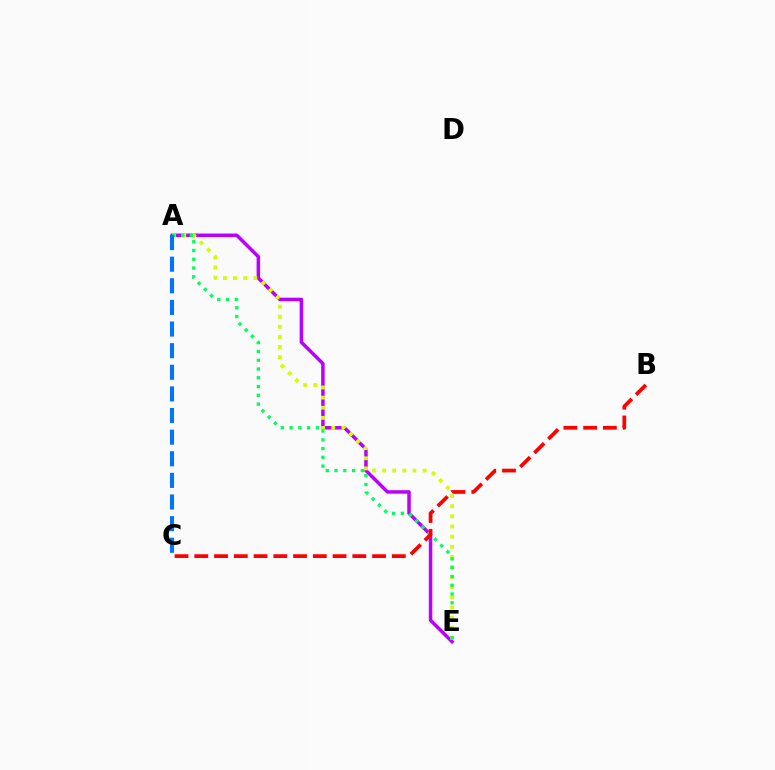{('A', 'E'): [{'color': '#b900ff', 'line_style': 'solid', 'thickness': 2.51}, {'color': '#d1ff00', 'line_style': 'dotted', 'thickness': 2.75}, {'color': '#00ff5c', 'line_style': 'dotted', 'thickness': 2.38}], ('B', 'C'): [{'color': '#ff0000', 'line_style': 'dashed', 'thickness': 2.68}], ('A', 'C'): [{'color': '#0074ff', 'line_style': 'dashed', 'thickness': 2.94}]}